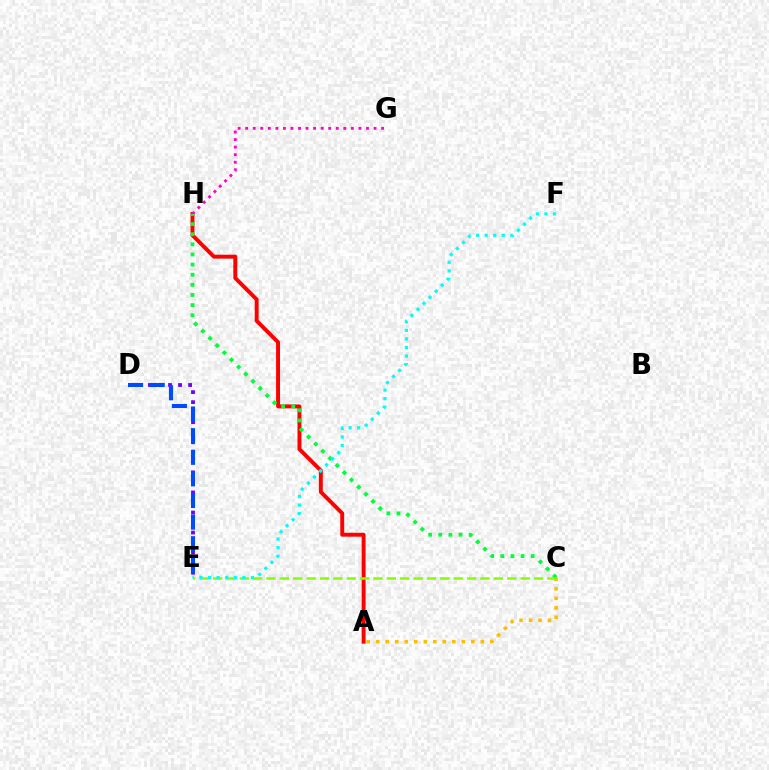{('A', 'C'): [{'color': '#ffbd00', 'line_style': 'dotted', 'thickness': 2.58}], ('A', 'H'): [{'color': '#ff0000', 'line_style': 'solid', 'thickness': 2.83}], ('G', 'H'): [{'color': '#ff00cf', 'line_style': 'dotted', 'thickness': 2.05}], ('C', 'H'): [{'color': '#00ff39', 'line_style': 'dotted', 'thickness': 2.75}], ('D', 'E'): [{'color': '#7200ff', 'line_style': 'dotted', 'thickness': 2.73}, {'color': '#004bff', 'line_style': 'dashed', 'thickness': 2.94}], ('C', 'E'): [{'color': '#84ff00', 'line_style': 'dashed', 'thickness': 1.82}], ('E', 'F'): [{'color': '#00fff6', 'line_style': 'dotted', 'thickness': 2.33}]}